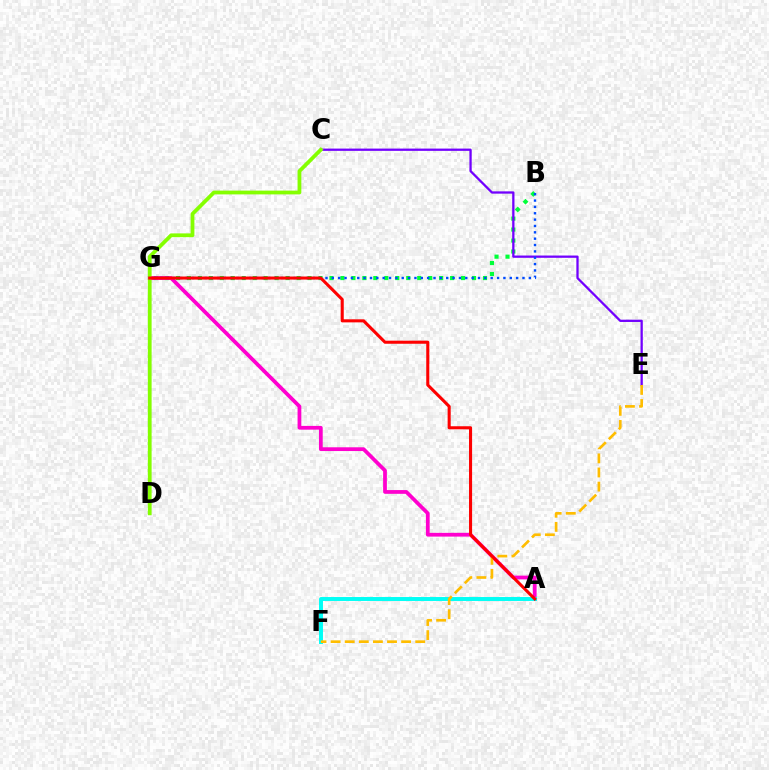{('B', 'G'): [{'color': '#00ff39', 'line_style': 'dotted', 'thickness': 2.98}, {'color': '#004bff', 'line_style': 'dotted', 'thickness': 1.73}], ('A', 'G'): [{'color': '#ff00cf', 'line_style': 'solid', 'thickness': 2.7}, {'color': '#ff0000', 'line_style': 'solid', 'thickness': 2.21}], ('C', 'E'): [{'color': '#7200ff', 'line_style': 'solid', 'thickness': 1.64}], ('A', 'F'): [{'color': '#00fff6', 'line_style': 'solid', 'thickness': 2.83}], ('C', 'D'): [{'color': '#84ff00', 'line_style': 'solid', 'thickness': 2.72}], ('E', 'F'): [{'color': '#ffbd00', 'line_style': 'dashed', 'thickness': 1.92}]}